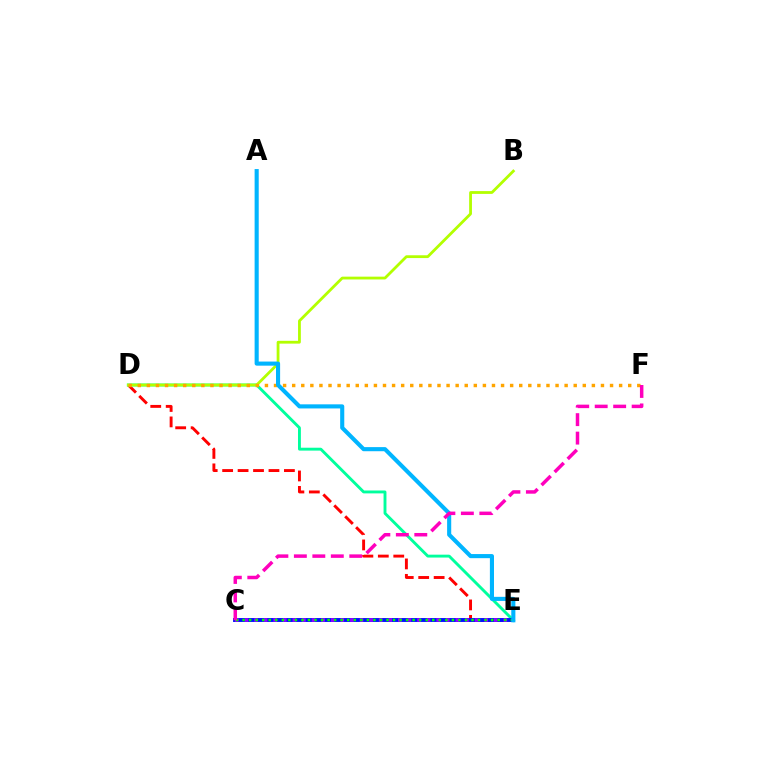{('D', 'E'): [{'color': '#ff0000', 'line_style': 'dashed', 'thickness': 2.1}, {'color': '#00ff9d', 'line_style': 'solid', 'thickness': 2.08}], ('B', 'D'): [{'color': '#b3ff00', 'line_style': 'solid', 'thickness': 2.01}], ('D', 'F'): [{'color': '#ffa500', 'line_style': 'dotted', 'thickness': 2.47}], ('C', 'E'): [{'color': '#0010ff', 'line_style': 'solid', 'thickness': 2.81}, {'color': '#9b00ff', 'line_style': 'dotted', 'thickness': 2.61}, {'color': '#08ff00', 'line_style': 'dotted', 'thickness': 1.78}], ('A', 'E'): [{'color': '#00b5ff', 'line_style': 'solid', 'thickness': 2.95}], ('C', 'F'): [{'color': '#ff00bd', 'line_style': 'dashed', 'thickness': 2.51}]}